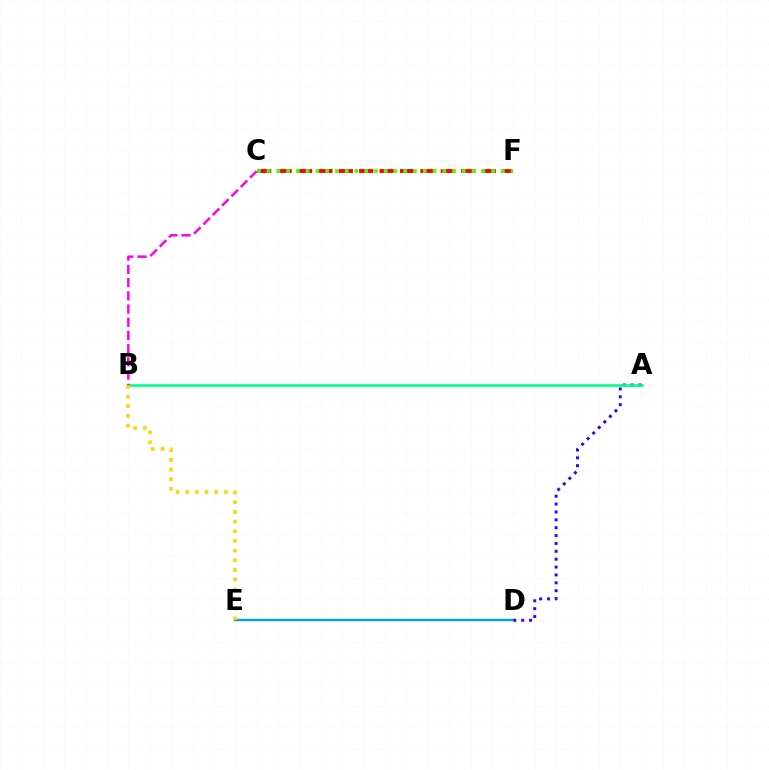{('D', 'E'): [{'color': '#009eff', 'line_style': 'solid', 'thickness': 1.68}], ('A', 'D'): [{'color': '#3700ff', 'line_style': 'dotted', 'thickness': 2.14}], ('A', 'B'): [{'color': '#00ff86', 'line_style': 'solid', 'thickness': 1.87}], ('B', 'E'): [{'color': '#ffd500', 'line_style': 'dotted', 'thickness': 2.63}], ('C', 'F'): [{'color': '#ff0000', 'line_style': 'dashed', 'thickness': 2.77}, {'color': '#4fff00', 'line_style': 'dotted', 'thickness': 2.65}], ('B', 'C'): [{'color': '#ff00ed', 'line_style': 'dashed', 'thickness': 1.8}]}